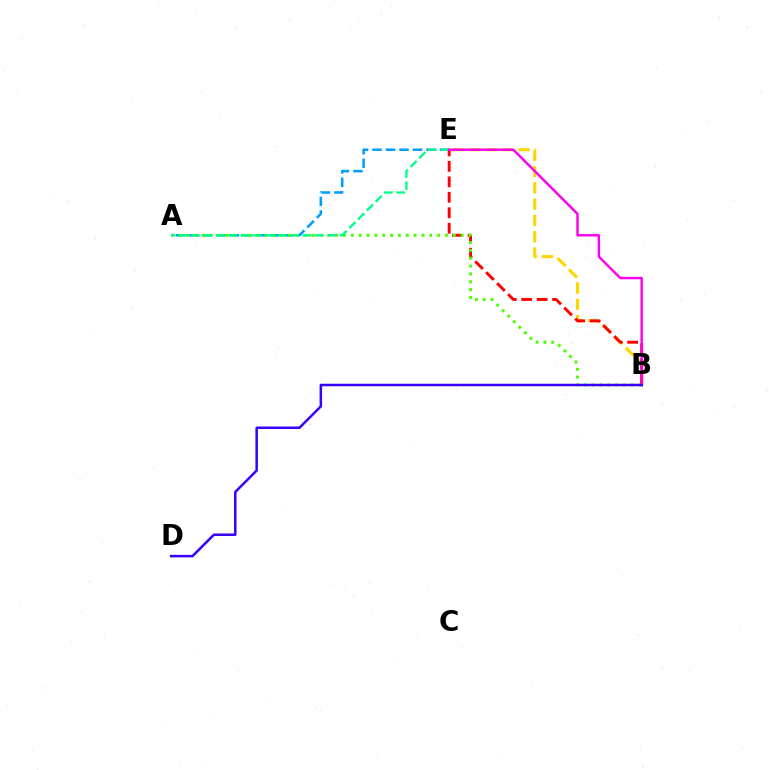{('A', 'E'): [{'color': '#009eff', 'line_style': 'dashed', 'thickness': 1.83}, {'color': '#00ff86', 'line_style': 'dashed', 'thickness': 1.68}], ('B', 'E'): [{'color': '#ffd500', 'line_style': 'dashed', 'thickness': 2.21}, {'color': '#ff0000', 'line_style': 'dashed', 'thickness': 2.1}, {'color': '#ff00ed', 'line_style': 'solid', 'thickness': 1.75}], ('A', 'B'): [{'color': '#4fff00', 'line_style': 'dotted', 'thickness': 2.13}], ('B', 'D'): [{'color': '#3700ff', 'line_style': 'solid', 'thickness': 1.8}]}